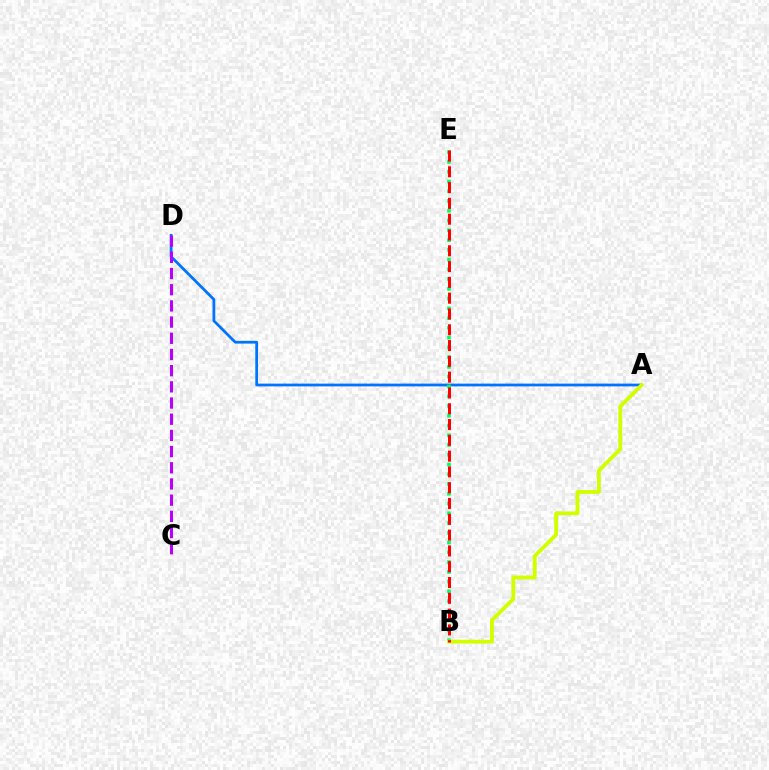{('A', 'D'): [{'color': '#0074ff', 'line_style': 'solid', 'thickness': 1.99}], ('C', 'D'): [{'color': '#b900ff', 'line_style': 'dashed', 'thickness': 2.2}], ('B', 'E'): [{'color': '#00ff5c', 'line_style': 'dotted', 'thickness': 2.65}, {'color': '#ff0000', 'line_style': 'dashed', 'thickness': 2.15}], ('A', 'B'): [{'color': '#d1ff00', 'line_style': 'solid', 'thickness': 2.77}]}